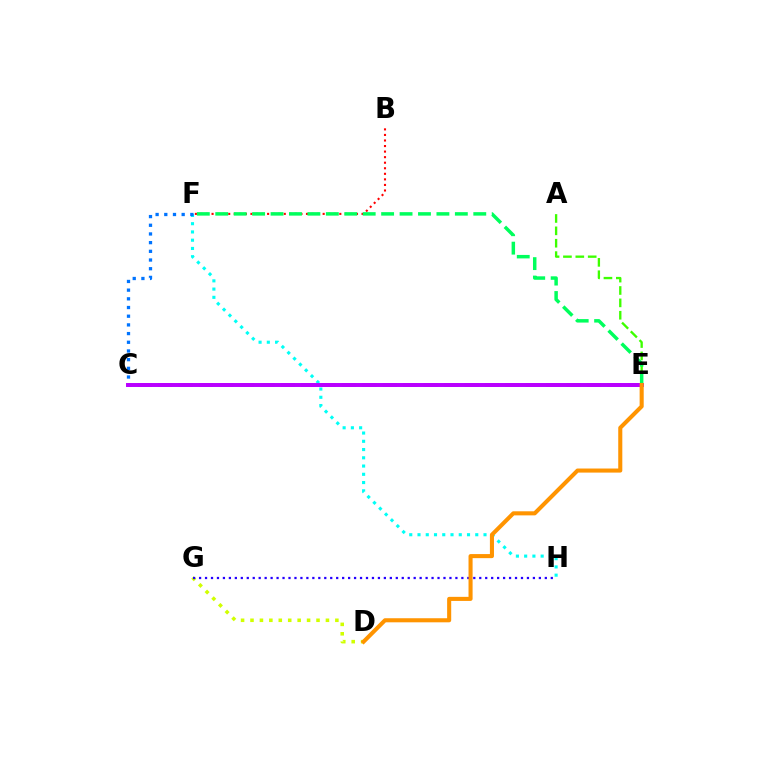{('B', 'F'): [{'color': '#ff0000', 'line_style': 'dotted', 'thickness': 1.51}], ('A', 'E'): [{'color': '#3dff00', 'line_style': 'dashed', 'thickness': 1.68}], ('D', 'G'): [{'color': '#d1ff00', 'line_style': 'dotted', 'thickness': 2.56}], ('F', 'H'): [{'color': '#00fff6', 'line_style': 'dotted', 'thickness': 2.24}], ('C', 'E'): [{'color': '#ff00ac', 'line_style': 'dashed', 'thickness': 2.77}, {'color': '#b900ff', 'line_style': 'solid', 'thickness': 2.85}], ('C', 'F'): [{'color': '#0074ff', 'line_style': 'dotted', 'thickness': 2.36}], ('E', 'F'): [{'color': '#00ff5c', 'line_style': 'dashed', 'thickness': 2.5}], ('G', 'H'): [{'color': '#2500ff', 'line_style': 'dotted', 'thickness': 1.62}], ('D', 'E'): [{'color': '#ff9400', 'line_style': 'solid', 'thickness': 2.93}]}